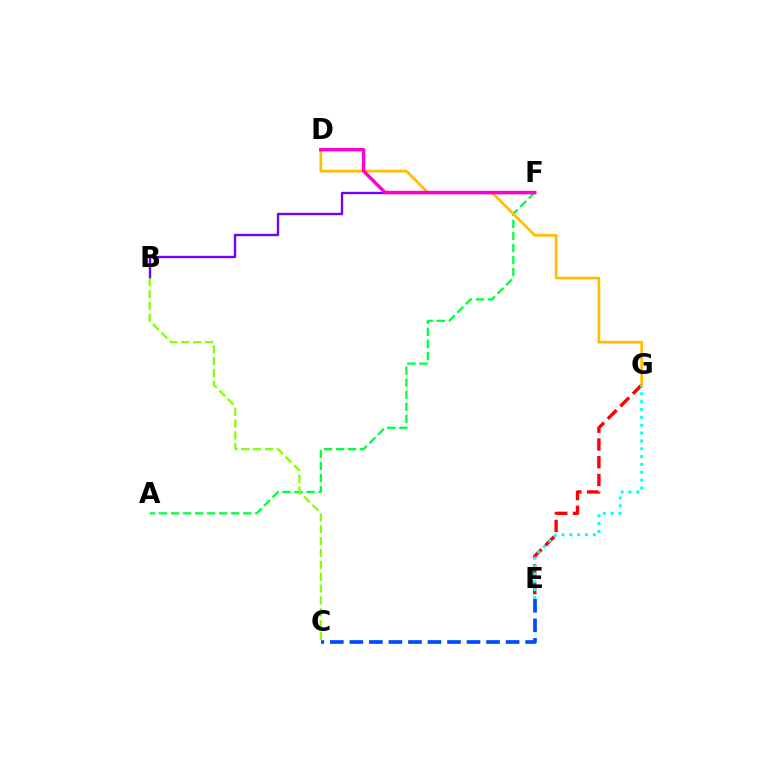{('E', 'G'): [{'color': '#ff0000', 'line_style': 'dashed', 'thickness': 2.41}, {'color': '#00fff6', 'line_style': 'dotted', 'thickness': 2.13}], ('A', 'F'): [{'color': '#00ff39', 'line_style': 'dashed', 'thickness': 1.63}], ('D', 'G'): [{'color': '#ffbd00', 'line_style': 'solid', 'thickness': 1.94}], ('B', 'F'): [{'color': '#7200ff', 'line_style': 'solid', 'thickness': 1.69}], ('D', 'F'): [{'color': '#ff00cf', 'line_style': 'solid', 'thickness': 2.45}], ('C', 'E'): [{'color': '#004bff', 'line_style': 'dashed', 'thickness': 2.65}], ('B', 'C'): [{'color': '#84ff00', 'line_style': 'dashed', 'thickness': 1.61}]}